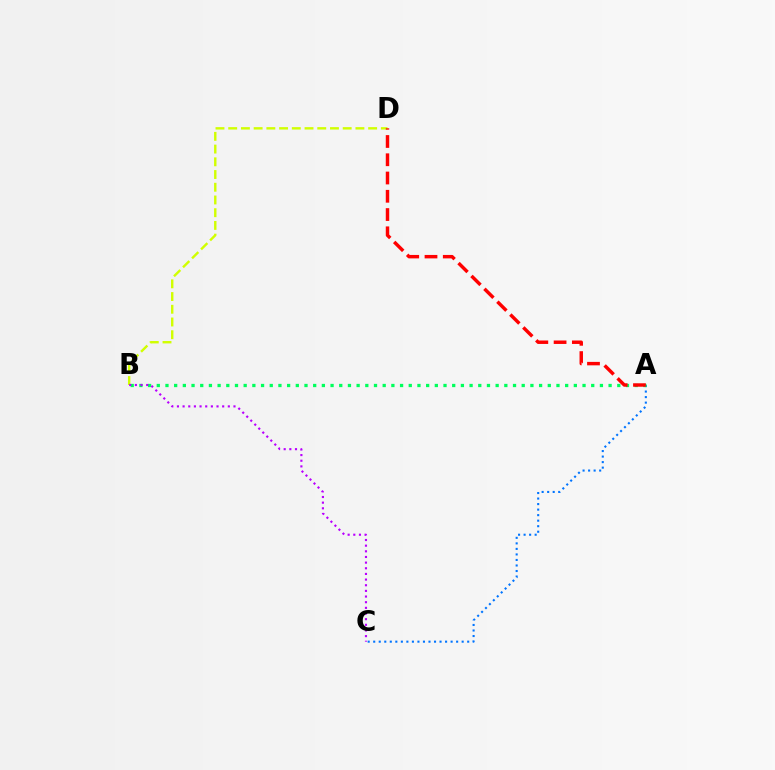{('B', 'D'): [{'color': '#d1ff00', 'line_style': 'dashed', 'thickness': 1.73}], ('A', 'C'): [{'color': '#0074ff', 'line_style': 'dotted', 'thickness': 1.5}], ('A', 'B'): [{'color': '#00ff5c', 'line_style': 'dotted', 'thickness': 2.36}], ('B', 'C'): [{'color': '#b900ff', 'line_style': 'dotted', 'thickness': 1.54}], ('A', 'D'): [{'color': '#ff0000', 'line_style': 'dashed', 'thickness': 2.48}]}